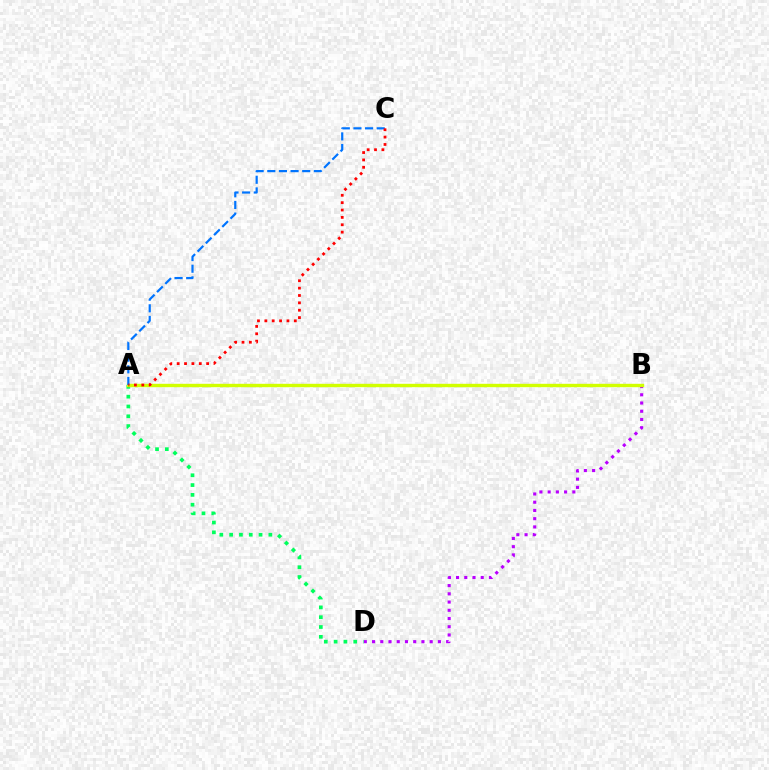{('B', 'D'): [{'color': '#b900ff', 'line_style': 'dotted', 'thickness': 2.24}], ('A', 'D'): [{'color': '#00ff5c', 'line_style': 'dotted', 'thickness': 2.67}], ('A', 'B'): [{'color': '#d1ff00', 'line_style': 'solid', 'thickness': 2.44}], ('A', 'C'): [{'color': '#0074ff', 'line_style': 'dashed', 'thickness': 1.58}, {'color': '#ff0000', 'line_style': 'dotted', 'thickness': 2.0}]}